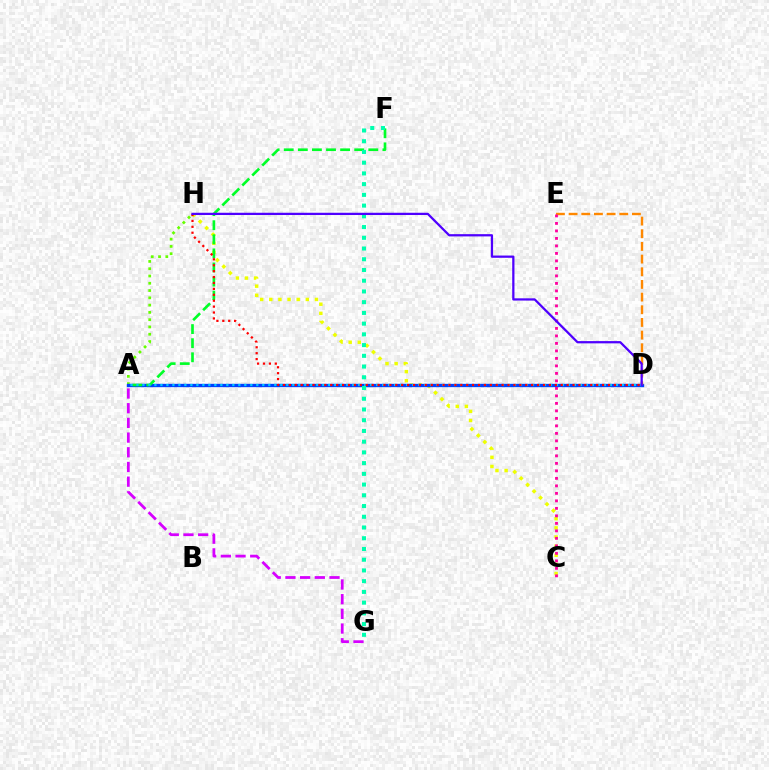{('C', 'H'): [{'color': '#eeff00', 'line_style': 'dotted', 'thickness': 2.48}], ('A', 'H'): [{'color': '#66ff00', 'line_style': 'dotted', 'thickness': 1.98}], ('A', 'G'): [{'color': '#d600ff', 'line_style': 'dashed', 'thickness': 2.0}], ('A', 'D'): [{'color': '#003fff', 'line_style': 'solid', 'thickness': 2.4}, {'color': '#00c7ff', 'line_style': 'dotted', 'thickness': 1.63}], ('A', 'F'): [{'color': '#00ff27', 'line_style': 'dashed', 'thickness': 1.91}], ('D', 'E'): [{'color': '#ff8800', 'line_style': 'dashed', 'thickness': 1.72}], ('D', 'H'): [{'color': '#ff0000', 'line_style': 'dotted', 'thickness': 1.61}, {'color': '#4f00ff', 'line_style': 'solid', 'thickness': 1.62}], ('C', 'E'): [{'color': '#ff00a0', 'line_style': 'dotted', 'thickness': 2.04}], ('F', 'G'): [{'color': '#00ffaf', 'line_style': 'dotted', 'thickness': 2.92}]}